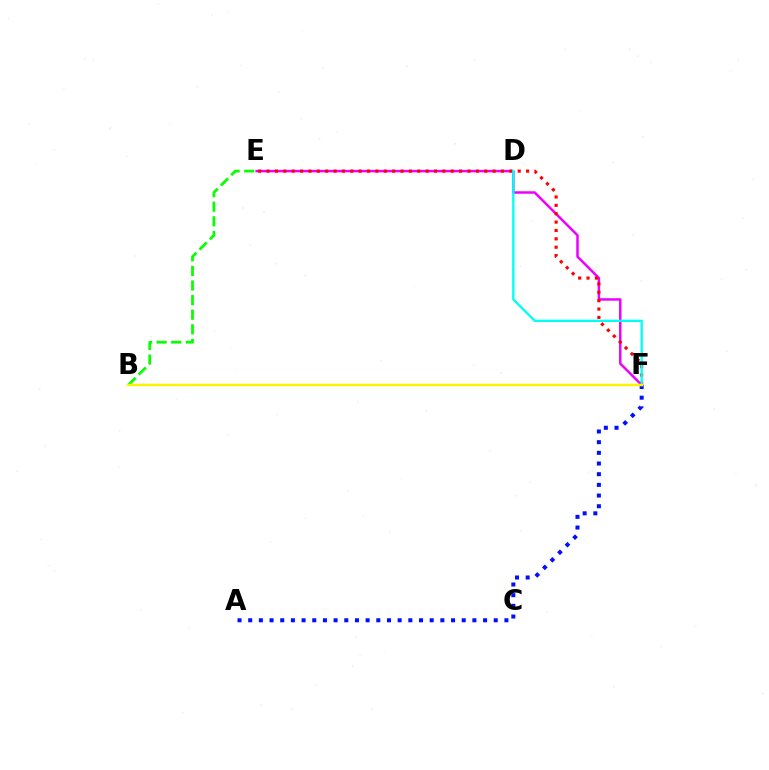{('B', 'E'): [{'color': '#08ff00', 'line_style': 'dashed', 'thickness': 1.98}], ('E', 'F'): [{'color': '#ee00ff', 'line_style': 'solid', 'thickness': 1.79}, {'color': '#ff0000', 'line_style': 'dotted', 'thickness': 2.27}], ('A', 'F'): [{'color': '#0010ff', 'line_style': 'dotted', 'thickness': 2.9}], ('D', 'F'): [{'color': '#00fff6', 'line_style': 'solid', 'thickness': 1.69}], ('B', 'F'): [{'color': '#fcf500', 'line_style': 'solid', 'thickness': 1.77}]}